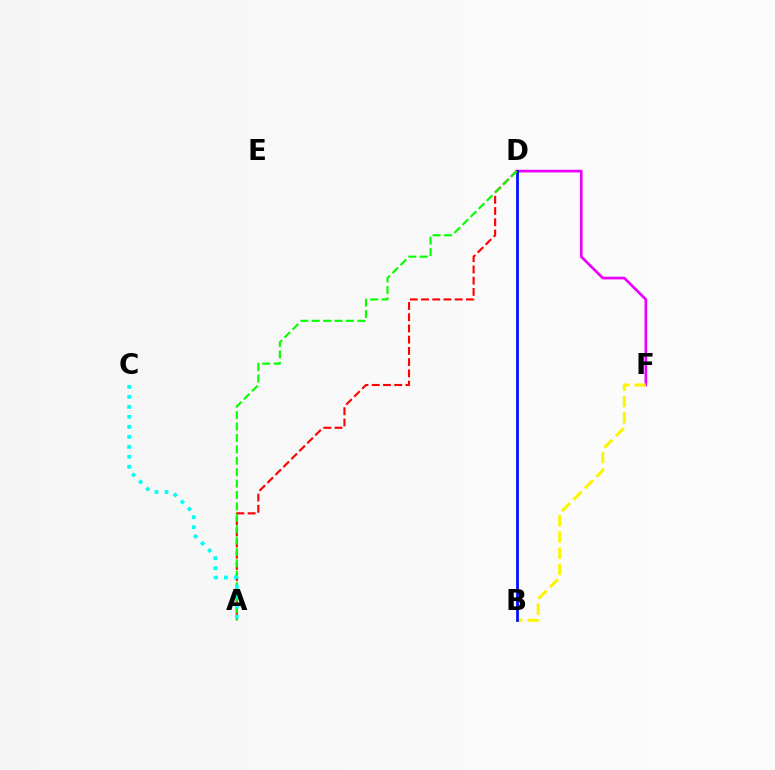{('D', 'F'): [{'color': '#ee00ff', 'line_style': 'solid', 'thickness': 1.92}], ('B', 'F'): [{'color': '#fcf500', 'line_style': 'dashed', 'thickness': 2.2}], ('B', 'D'): [{'color': '#0010ff', 'line_style': 'solid', 'thickness': 2.0}], ('A', 'D'): [{'color': '#ff0000', 'line_style': 'dashed', 'thickness': 1.53}, {'color': '#08ff00', 'line_style': 'dashed', 'thickness': 1.55}], ('A', 'C'): [{'color': '#00fff6', 'line_style': 'dotted', 'thickness': 2.71}]}